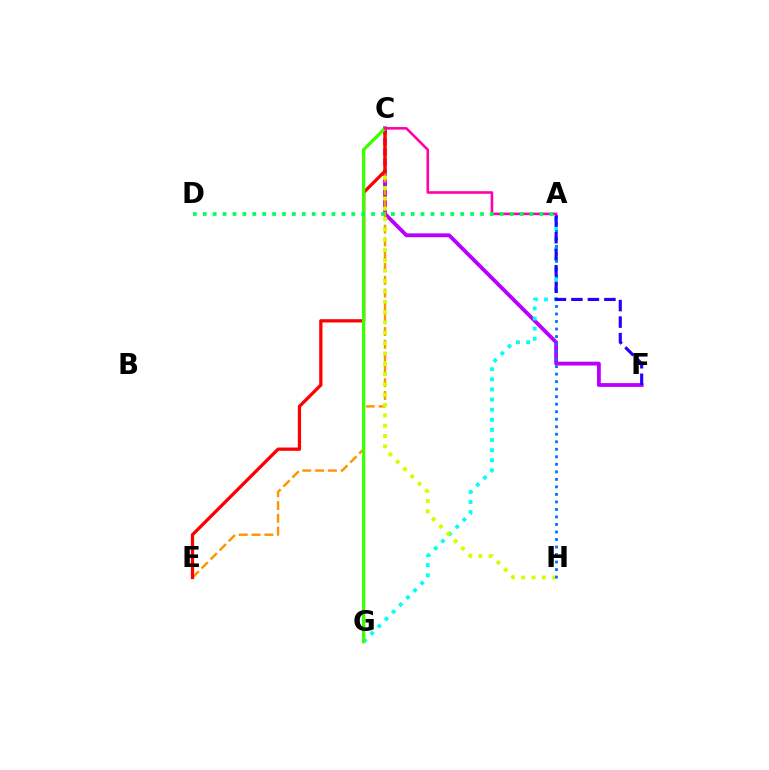{('C', 'F'): [{'color': '#b900ff', 'line_style': 'solid', 'thickness': 2.75}], ('A', 'G'): [{'color': '#00fff6', 'line_style': 'dotted', 'thickness': 2.75}], ('C', 'E'): [{'color': '#ff9400', 'line_style': 'dashed', 'thickness': 1.74}, {'color': '#ff0000', 'line_style': 'solid', 'thickness': 2.36}], ('C', 'H'): [{'color': '#d1ff00', 'line_style': 'dotted', 'thickness': 2.81}], ('A', 'H'): [{'color': '#0074ff', 'line_style': 'dotted', 'thickness': 2.04}], ('C', 'G'): [{'color': '#3dff00', 'line_style': 'solid', 'thickness': 2.39}], ('A', 'C'): [{'color': '#ff00ac', 'line_style': 'solid', 'thickness': 1.86}], ('A', 'D'): [{'color': '#00ff5c', 'line_style': 'dotted', 'thickness': 2.69}], ('A', 'F'): [{'color': '#2500ff', 'line_style': 'dashed', 'thickness': 2.24}]}